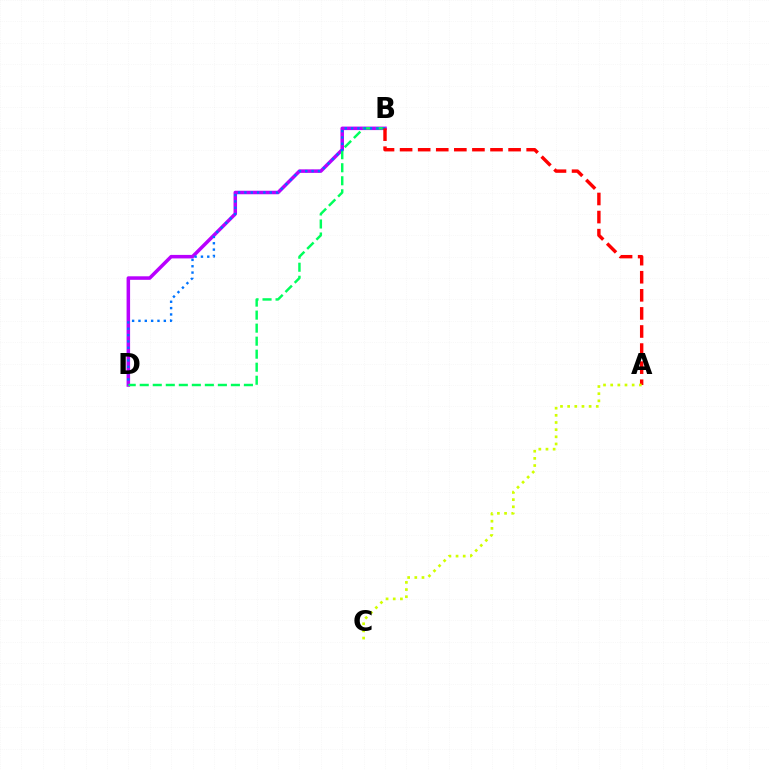{('B', 'D'): [{'color': '#b900ff', 'line_style': 'solid', 'thickness': 2.53}, {'color': '#00ff5c', 'line_style': 'dashed', 'thickness': 1.77}, {'color': '#0074ff', 'line_style': 'dotted', 'thickness': 1.72}], ('A', 'B'): [{'color': '#ff0000', 'line_style': 'dashed', 'thickness': 2.46}], ('A', 'C'): [{'color': '#d1ff00', 'line_style': 'dotted', 'thickness': 1.95}]}